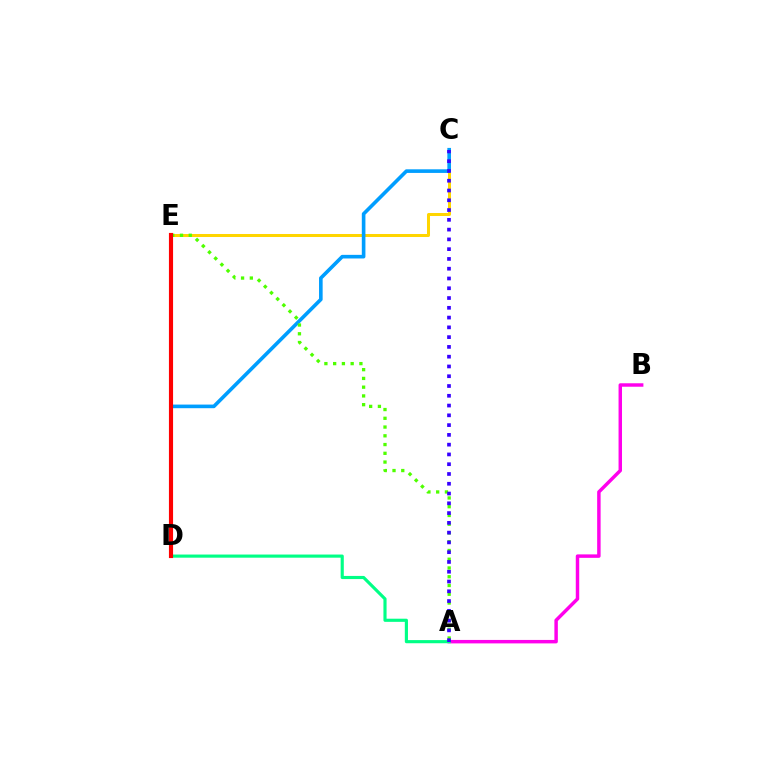{('C', 'E'): [{'color': '#ffd500', 'line_style': 'solid', 'thickness': 2.17}], ('C', 'D'): [{'color': '#009eff', 'line_style': 'solid', 'thickness': 2.61}], ('A', 'E'): [{'color': '#4fff00', 'line_style': 'dotted', 'thickness': 2.38}], ('A', 'B'): [{'color': '#ff00ed', 'line_style': 'solid', 'thickness': 2.49}], ('A', 'D'): [{'color': '#00ff86', 'line_style': 'solid', 'thickness': 2.26}], ('D', 'E'): [{'color': '#ff0000', 'line_style': 'solid', 'thickness': 2.98}], ('A', 'C'): [{'color': '#3700ff', 'line_style': 'dotted', 'thickness': 2.66}]}